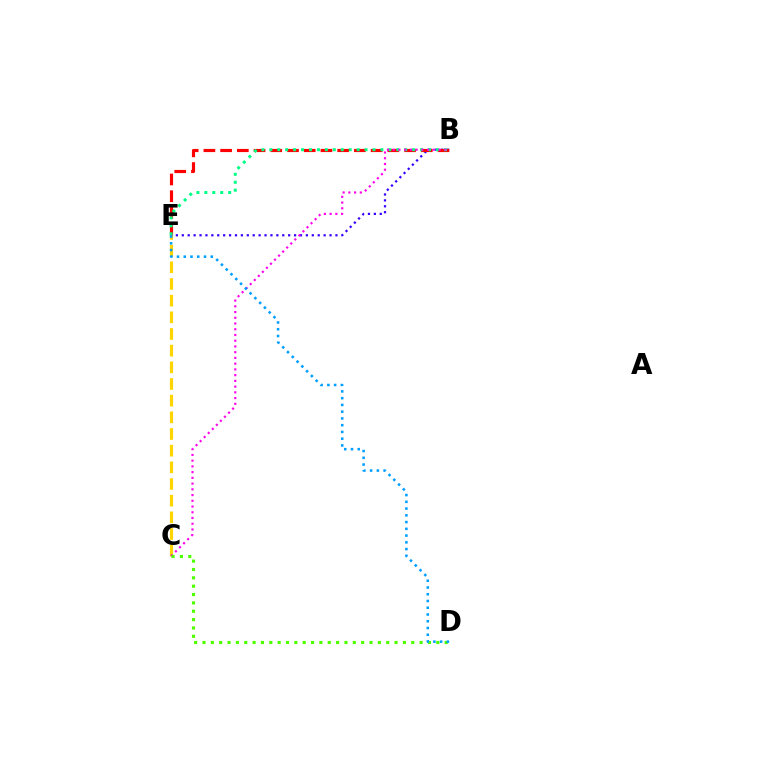{('B', 'E'): [{'color': '#3700ff', 'line_style': 'dotted', 'thickness': 1.61}, {'color': '#ff0000', 'line_style': 'dashed', 'thickness': 2.27}, {'color': '#00ff86', 'line_style': 'dotted', 'thickness': 2.16}], ('C', 'E'): [{'color': '#ffd500', 'line_style': 'dashed', 'thickness': 2.26}], ('B', 'C'): [{'color': '#ff00ed', 'line_style': 'dotted', 'thickness': 1.56}], ('C', 'D'): [{'color': '#4fff00', 'line_style': 'dotted', 'thickness': 2.27}], ('D', 'E'): [{'color': '#009eff', 'line_style': 'dotted', 'thickness': 1.83}]}